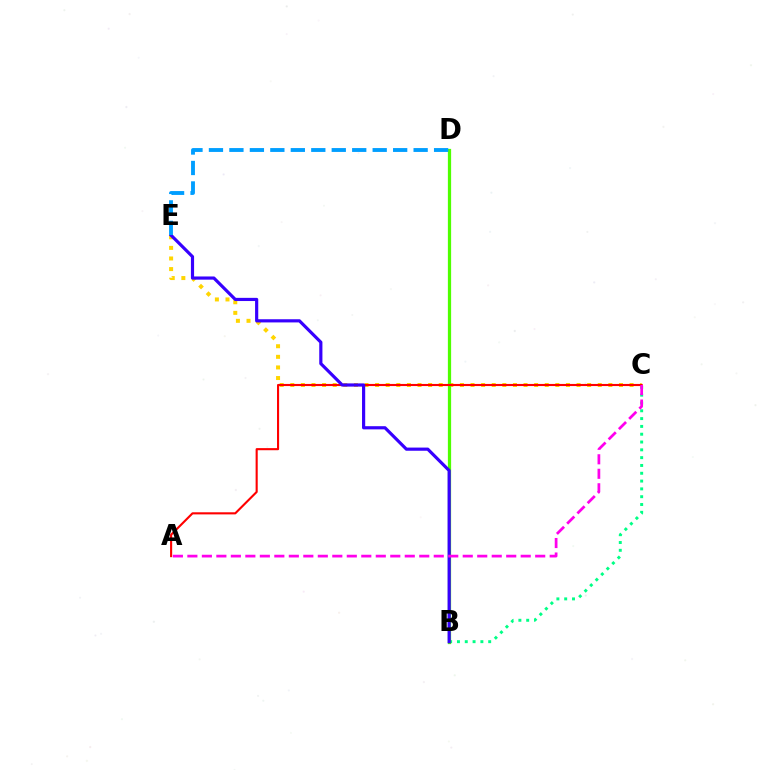{('B', 'C'): [{'color': '#00ff86', 'line_style': 'dotted', 'thickness': 2.12}], ('C', 'E'): [{'color': '#ffd500', 'line_style': 'dotted', 'thickness': 2.88}], ('B', 'D'): [{'color': '#4fff00', 'line_style': 'solid', 'thickness': 2.33}], ('A', 'C'): [{'color': '#ff0000', 'line_style': 'solid', 'thickness': 1.52}, {'color': '#ff00ed', 'line_style': 'dashed', 'thickness': 1.97}], ('B', 'E'): [{'color': '#3700ff', 'line_style': 'solid', 'thickness': 2.29}], ('D', 'E'): [{'color': '#009eff', 'line_style': 'dashed', 'thickness': 2.78}]}